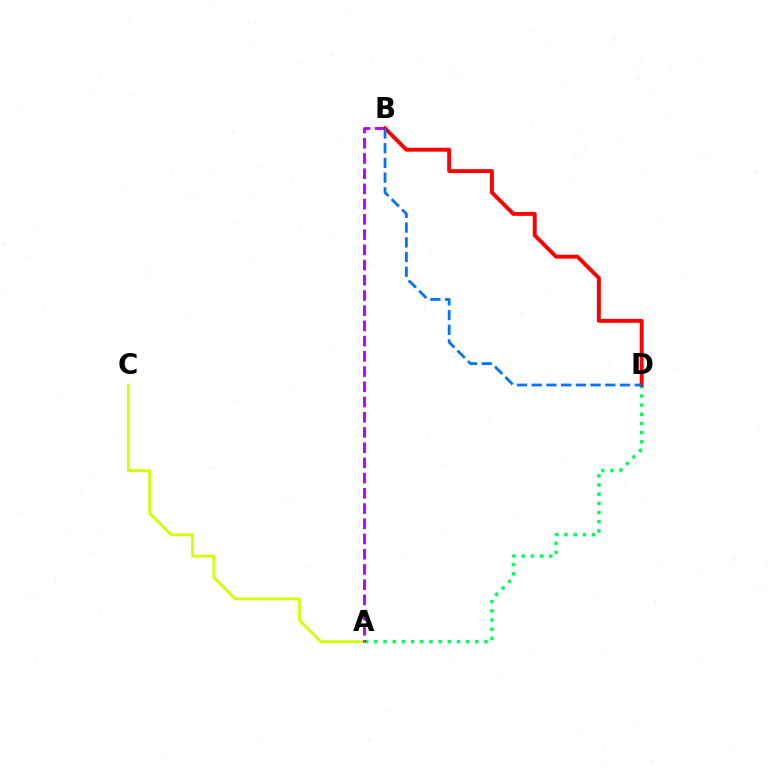{('A', 'D'): [{'color': '#00ff5c', 'line_style': 'dotted', 'thickness': 2.49}], ('A', 'C'): [{'color': '#d1ff00', 'line_style': 'solid', 'thickness': 1.99}], ('A', 'B'): [{'color': '#b900ff', 'line_style': 'dashed', 'thickness': 2.07}], ('B', 'D'): [{'color': '#ff0000', 'line_style': 'solid', 'thickness': 2.82}, {'color': '#0074ff', 'line_style': 'dashed', 'thickness': 2.0}]}